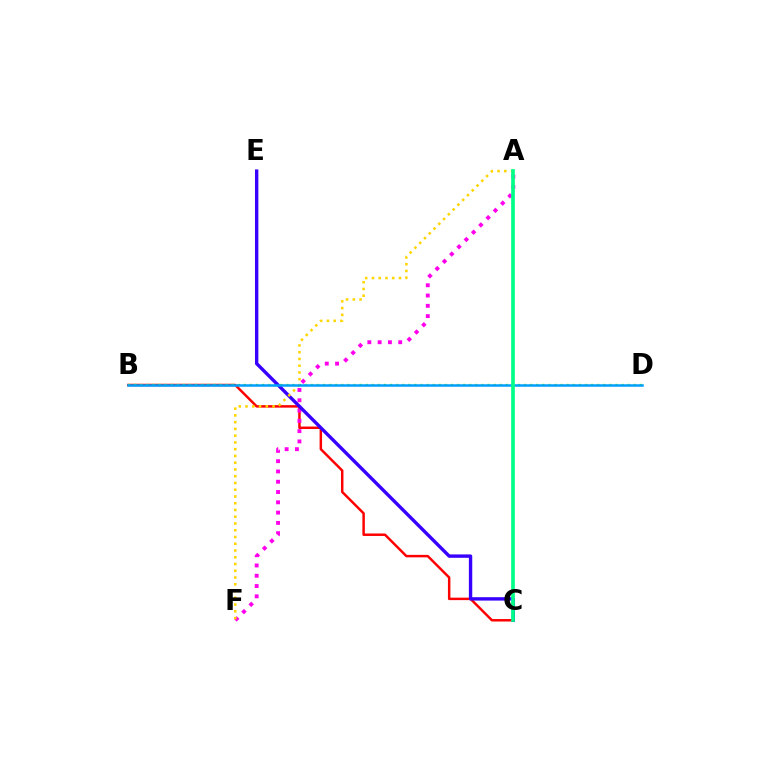{('B', 'C'): [{'color': '#ff0000', 'line_style': 'solid', 'thickness': 1.78}], ('B', 'D'): [{'color': '#4fff00', 'line_style': 'dotted', 'thickness': 1.66}, {'color': '#009eff', 'line_style': 'solid', 'thickness': 1.8}], ('A', 'F'): [{'color': '#ff00ed', 'line_style': 'dotted', 'thickness': 2.8}, {'color': '#ffd500', 'line_style': 'dotted', 'thickness': 1.84}], ('C', 'E'): [{'color': '#3700ff', 'line_style': 'solid', 'thickness': 2.43}], ('A', 'C'): [{'color': '#00ff86', 'line_style': 'solid', 'thickness': 2.65}]}